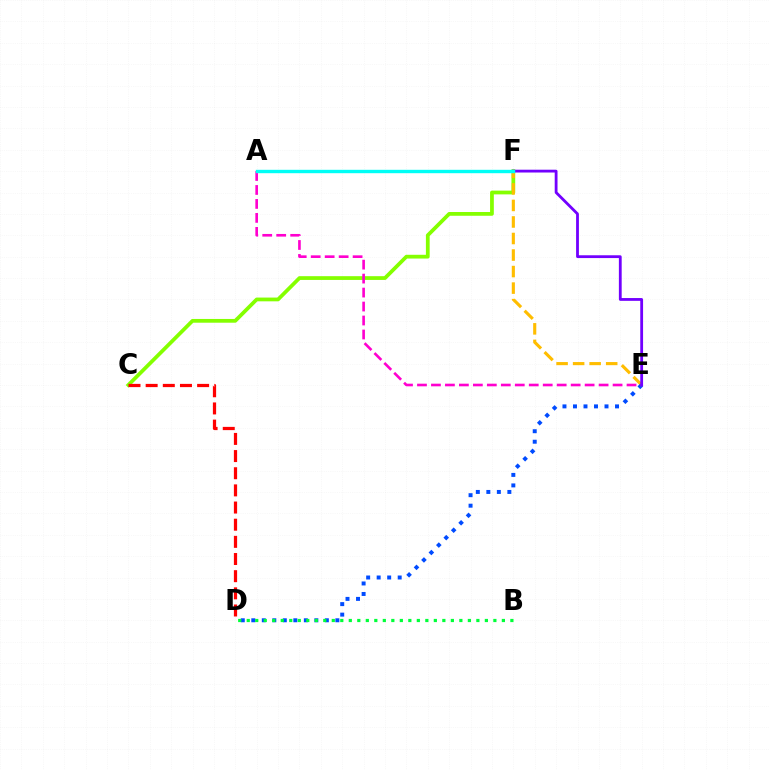{('C', 'F'): [{'color': '#84ff00', 'line_style': 'solid', 'thickness': 2.71}], ('E', 'F'): [{'color': '#ffbd00', 'line_style': 'dashed', 'thickness': 2.25}, {'color': '#7200ff', 'line_style': 'solid', 'thickness': 2.02}], ('D', 'E'): [{'color': '#004bff', 'line_style': 'dotted', 'thickness': 2.86}], ('A', 'E'): [{'color': '#ff00cf', 'line_style': 'dashed', 'thickness': 1.9}], ('B', 'D'): [{'color': '#00ff39', 'line_style': 'dotted', 'thickness': 2.31}], ('C', 'D'): [{'color': '#ff0000', 'line_style': 'dashed', 'thickness': 2.33}], ('A', 'F'): [{'color': '#00fff6', 'line_style': 'solid', 'thickness': 2.44}]}